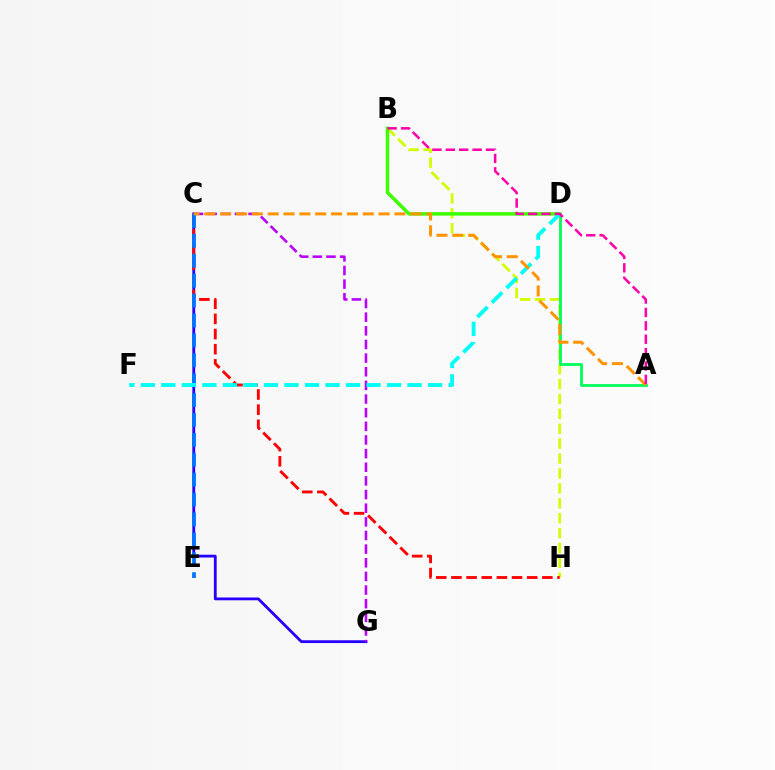{('B', 'H'): [{'color': '#d1ff00', 'line_style': 'dashed', 'thickness': 2.02}], ('B', 'D'): [{'color': '#3dff00', 'line_style': 'solid', 'thickness': 2.52}], ('C', 'G'): [{'color': '#2500ff', 'line_style': 'solid', 'thickness': 2.01}, {'color': '#b900ff', 'line_style': 'dashed', 'thickness': 1.85}], ('A', 'D'): [{'color': '#00ff5c', 'line_style': 'solid', 'thickness': 2.02}], ('C', 'H'): [{'color': '#ff0000', 'line_style': 'dashed', 'thickness': 2.06}], ('C', 'E'): [{'color': '#0074ff', 'line_style': 'dashed', 'thickness': 2.7}], ('D', 'F'): [{'color': '#00fff6', 'line_style': 'dashed', 'thickness': 2.79}], ('A', 'C'): [{'color': '#ff9400', 'line_style': 'dashed', 'thickness': 2.15}], ('A', 'B'): [{'color': '#ff00ac', 'line_style': 'dashed', 'thickness': 1.82}]}